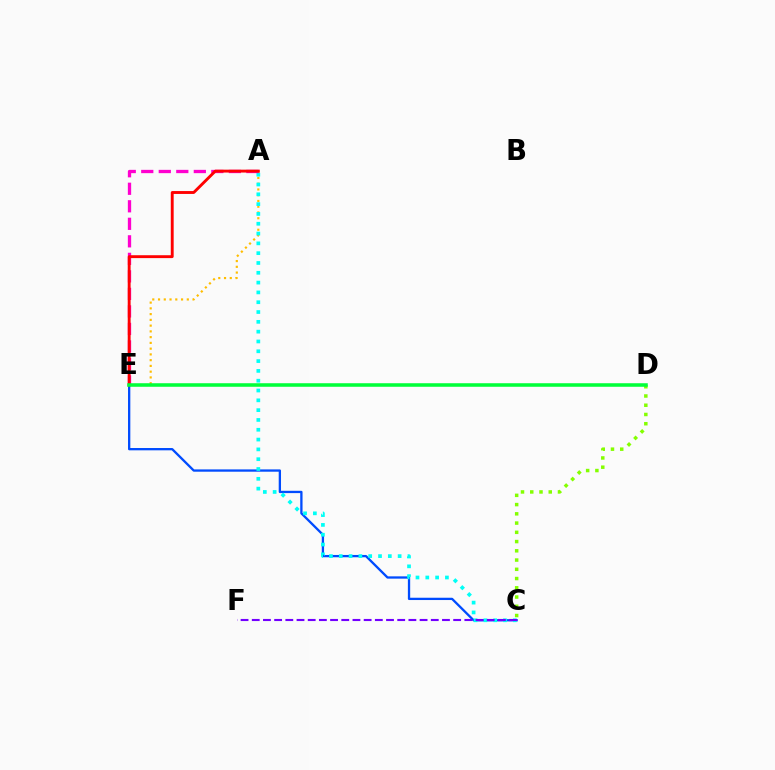{('A', 'E'): [{'color': '#ffbd00', 'line_style': 'dotted', 'thickness': 1.56}, {'color': '#ff00cf', 'line_style': 'dashed', 'thickness': 2.38}, {'color': '#ff0000', 'line_style': 'solid', 'thickness': 2.08}], ('C', 'E'): [{'color': '#004bff', 'line_style': 'solid', 'thickness': 1.66}], ('C', 'D'): [{'color': '#84ff00', 'line_style': 'dotted', 'thickness': 2.51}], ('A', 'C'): [{'color': '#00fff6', 'line_style': 'dotted', 'thickness': 2.67}], ('C', 'F'): [{'color': '#7200ff', 'line_style': 'dashed', 'thickness': 1.52}], ('D', 'E'): [{'color': '#00ff39', 'line_style': 'solid', 'thickness': 2.55}]}